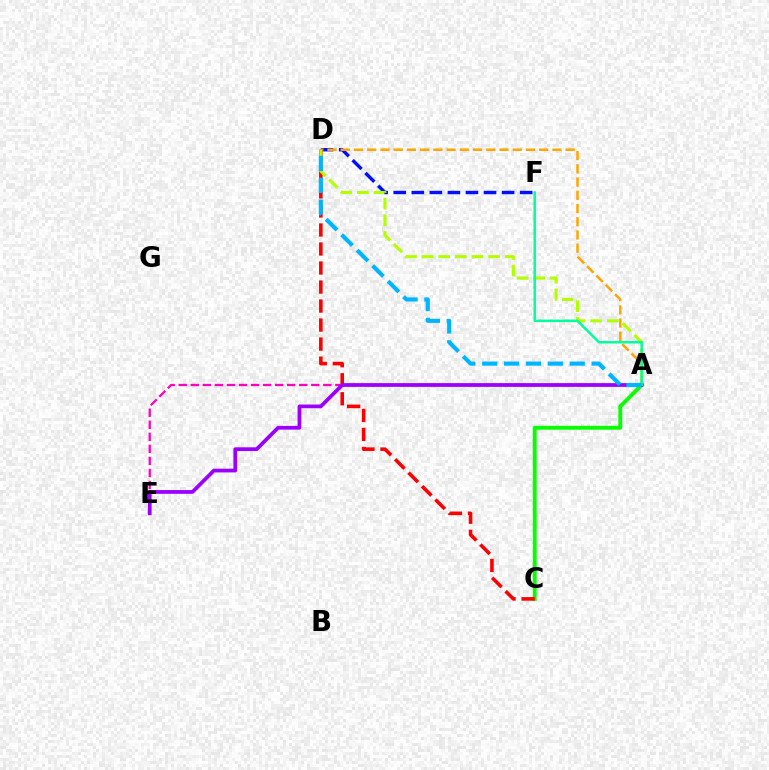{('D', 'F'): [{'color': '#0010ff', 'line_style': 'dashed', 'thickness': 2.45}], ('A', 'C'): [{'color': '#08ff00', 'line_style': 'solid', 'thickness': 2.8}], ('A', 'D'): [{'color': '#ffa500', 'line_style': 'dashed', 'thickness': 1.8}, {'color': '#b3ff00', 'line_style': 'dashed', 'thickness': 2.26}, {'color': '#00b5ff', 'line_style': 'dashed', 'thickness': 2.97}], ('C', 'D'): [{'color': '#ff0000', 'line_style': 'dashed', 'thickness': 2.58}], ('A', 'E'): [{'color': '#ff00bd', 'line_style': 'dashed', 'thickness': 1.64}, {'color': '#9b00ff', 'line_style': 'solid', 'thickness': 2.7}], ('A', 'F'): [{'color': '#00ff9d', 'line_style': 'solid', 'thickness': 1.79}]}